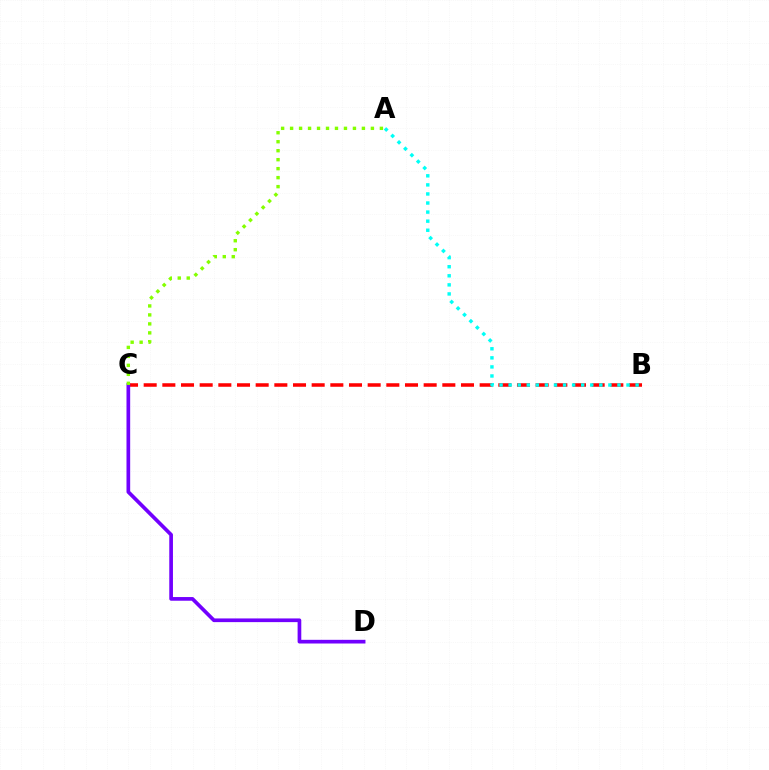{('B', 'C'): [{'color': '#ff0000', 'line_style': 'dashed', 'thickness': 2.54}], ('C', 'D'): [{'color': '#7200ff', 'line_style': 'solid', 'thickness': 2.65}], ('A', 'B'): [{'color': '#00fff6', 'line_style': 'dotted', 'thickness': 2.46}], ('A', 'C'): [{'color': '#84ff00', 'line_style': 'dotted', 'thickness': 2.44}]}